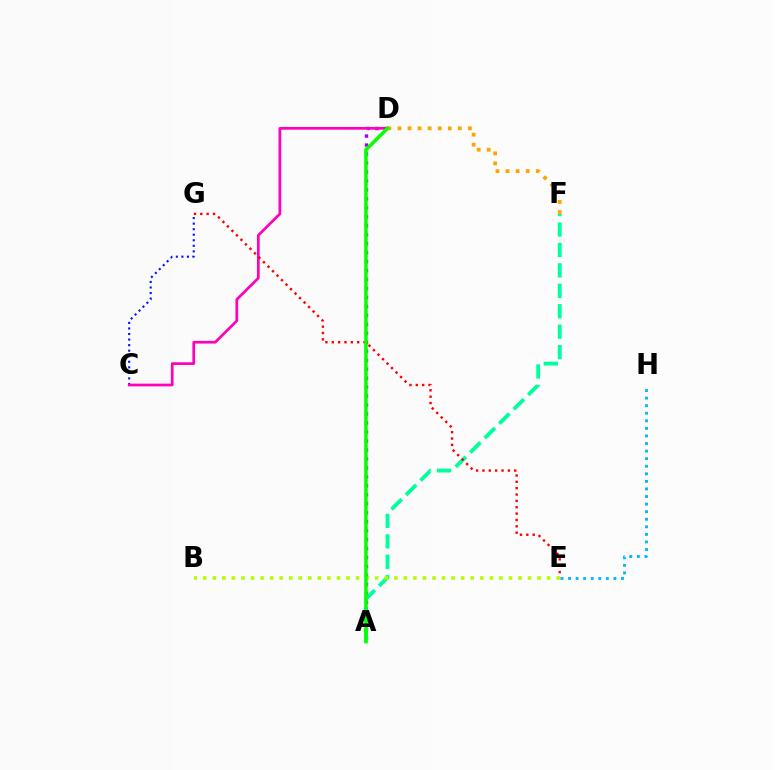{('A', 'D'): [{'color': '#9b00ff', 'line_style': 'dotted', 'thickness': 2.44}, {'color': '#08ff00', 'line_style': 'solid', 'thickness': 2.54}], ('A', 'F'): [{'color': '#00ff9d', 'line_style': 'dashed', 'thickness': 2.78}], ('C', 'G'): [{'color': '#0010ff', 'line_style': 'dotted', 'thickness': 1.51}], ('C', 'D'): [{'color': '#ff00bd', 'line_style': 'solid', 'thickness': 1.96}], ('E', 'H'): [{'color': '#00b5ff', 'line_style': 'dotted', 'thickness': 2.06}], ('D', 'F'): [{'color': '#ffa500', 'line_style': 'dotted', 'thickness': 2.73}], ('E', 'G'): [{'color': '#ff0000', 'line_style': 'dotted', 'thickness': 1.73}], ('B', 'E'): [{'color': '#b3ff00', 'line_style': 'dotted', 'thickness': 2.6}]}